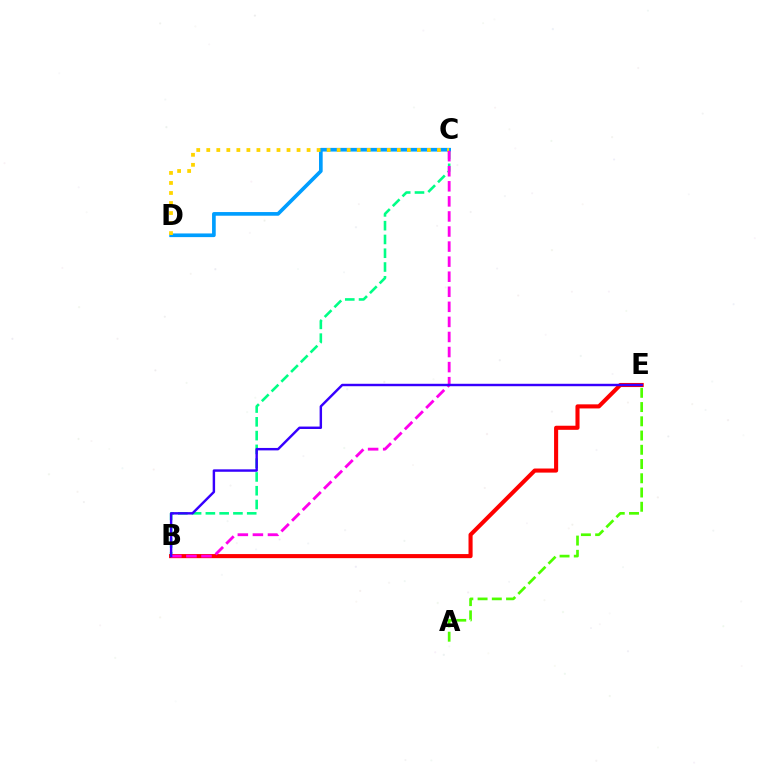{('B', 'C'): [{'color': '#00ff86', 'line_style': 'dashed', 'thickness': 1.87}, {'color': '#ff00ed', 'line_style': 'dashed', 'thickness': 2.05}], ('C', 'D'): [{'color': '#009eff', 'line_style': 'solid', 'thickness': 2.64}, {'color': '#ffd500', 'line_style': 'dotted', 'thickness': 2.73}], ('B', 'E'): [{'color': '#ff0000', 'line_style': 'solid', 'thickness': 2.94}, {'color': '#3700ff', 'line_style': 'solid', 'thickness': 1.76}], ('A', 'E'): [{'color': '#4fff00', 'line_style': 'dashed', 'thickness': 1.93}]}